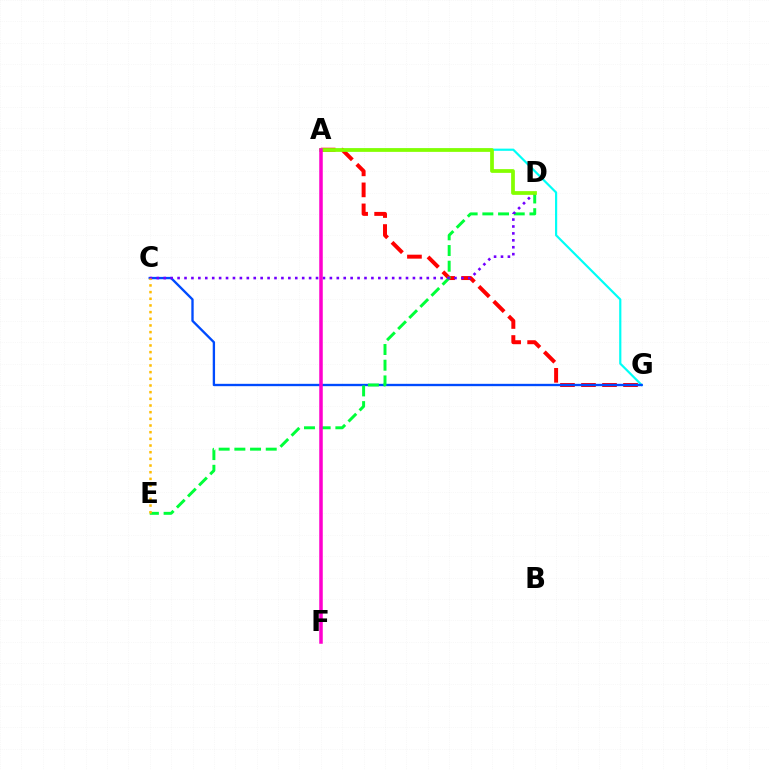{('A', 'G'): [{'color': '#00fff6', 'line_style': 'solid', 'thickness': 1.57}, {'color': '#ff0000', 'line_style': 'dashed', 'thickness': 2.86}], ('C', 'G'): [{'color': '#004bff', 'line_style': 'solid', 'thickness': 1.69}], ('D', 'E'): [{'color': '#00ff39', 'line_style': 'dashed', 'thickness': 2.13}], ('C', 'D'): [{'color': '#7200ff', 'line_style': 'dotted', 'thickness': 1.88}], ('A', 'D'): [{'color': '#84ff00', 'line_style': 'solid', 'thickness': 2.69}], ('C', 'E'): [{'color': '#ffbd00', 'line_style': 'dotted', 'thickness': 1.81}], ('A', 'F'): [{'color': '#ff00cf', 'line_style': 'solid', 'thickness': 2.54}]}